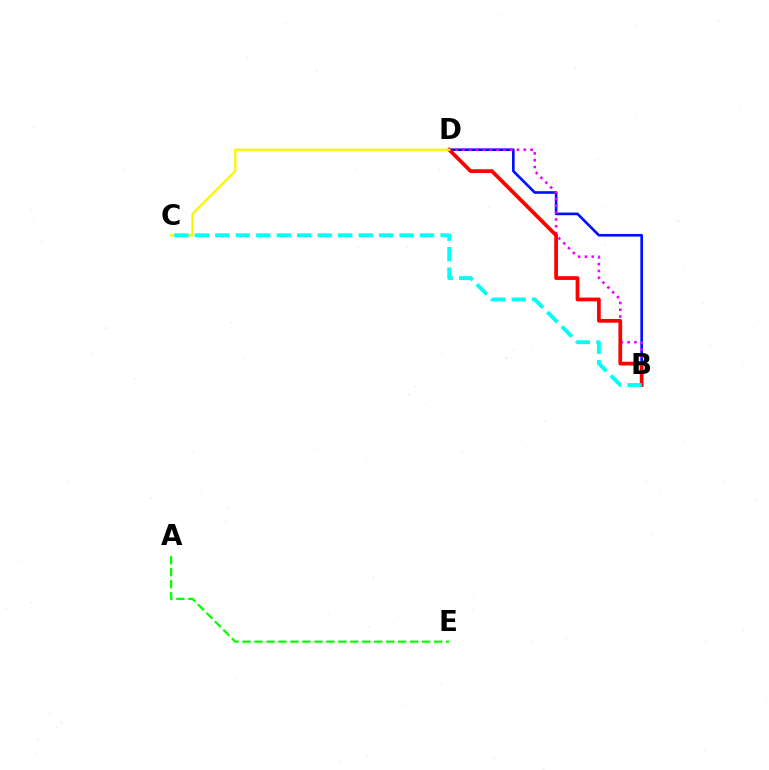{('B', 'D'): [{'color': '#0010ff', 'line_style': 'solid', 'thickness': 1.91}, {'color': '#ee00ff', 'line_style': 'dotted', 'thickness': 1.85}, {'color': '#ff0000', 'line_style': 'solid', 'thickness': 2.69}], ('A', 'E'): [{'color': '#08ff00', 'line_style': 'dashed', 'thickness': 1.63}], ('C', 'D'): [{'color': '#fcf500', 'line_style': 'solid', 'thickness': 1.67}], ('B', 'C'): [{'color': '#00fff6', 'line_style': 'dashed', 'thickness': 2.78}]}